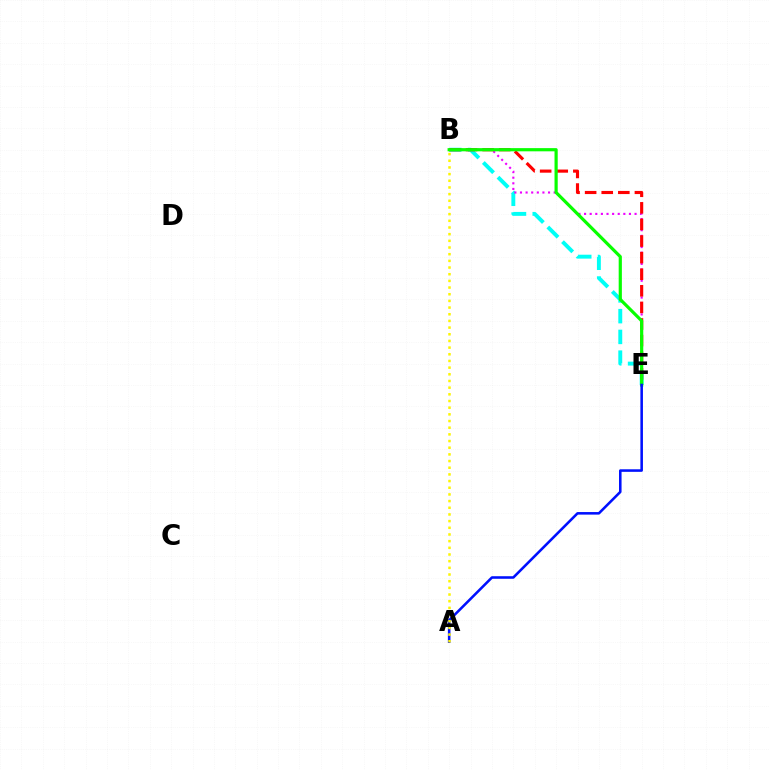{('B', 'E'): [{'color': '#00fff6', 'line_style': 'dashed', 'thickness': 2.82}, {'color': '#ee00ff', 'line_style': 'dotted', 'thickness': 1.52}, {'color': '#ff0000', 'line_style': 'dashed', 'thickness': 2.25}, {'color': '#08ff00', 'line_style': 'solid', 'thickness': 2.3}], ('A', 'E'): [{'color': '#0010ff', 'line_style': 'solid', 'thickness': 1.84}], ('A', 'B'): [{'color': '#fcf500', 'line_style': 'dotted', 'thickness': 1.81}]}